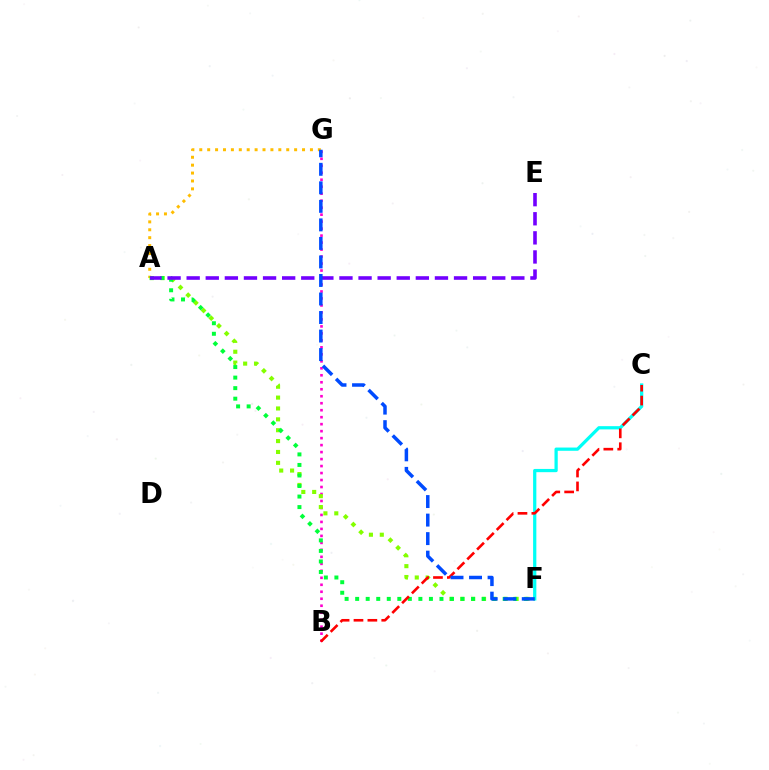{('B', 'G'): [{'color': '#ff00cf', 'line_style': 'dotted', 'thickness': 1.9}], ('A', 'G'): [{'color': '#ffbd00', 'line_style': 'dotted', 'thickness': 2.15}], ('A', 'F'): [{'color': '#84ff00', 'line_style': 'dotted', 'thickness': 2.95}, {'color': '#00ff39', 'line_style': 'dotted', 'thickness': 2.86}], ('C', 'F'): [{'color': '#00fff6', 'line_style': 'solid', 'thickness': 2.33}], ('B', 'C'): [{'color': '#ff0000', 'line_style': 'dashed', 'thickness': 1.89}], ('A', 'E'): [{'color': '#7200ff', 'line_style': 'dashed', 'thickness': 2.59}], ('F', 'G'): [{'color': '#004bff', 'line_style': 'dashed', 'thickness': 2.52}]}